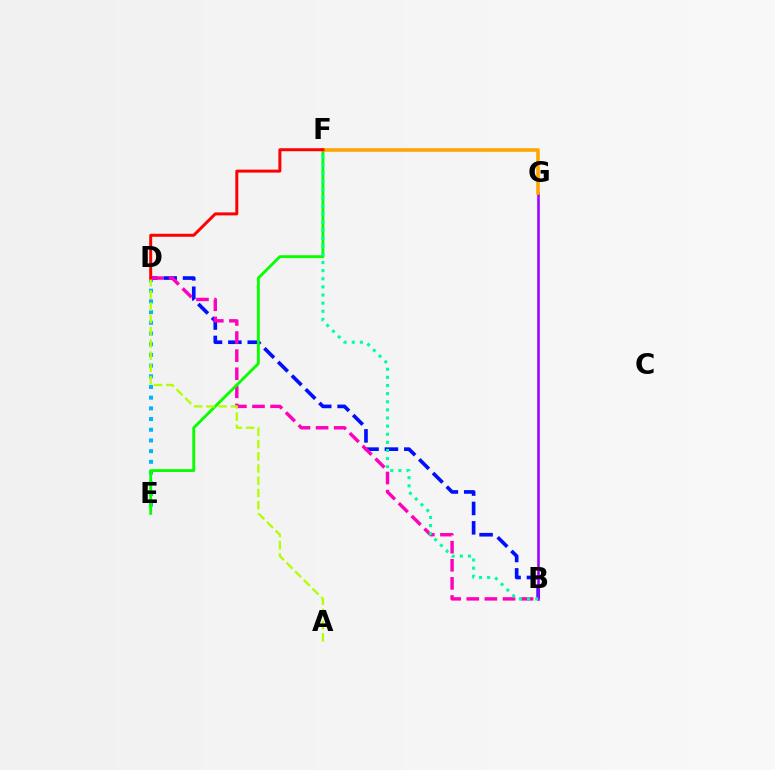{('B', 'D'): [{'color': '#0010ff', 'line_style': 'dashed', 'thickness': 2.63}, {'color': '#ff00bd', 'line_style': 'dashed', 'thickness': 2.46}], ('D', 'E'): [{'color': '#00b5ff', 'line_style': 'dotted', 'thickness': 2.91}], ('B', 'G'): [{'color': '#9b00ff', 'line_style': 'solid', 'thickness': 1.85}], ('E', 'F'): [{'color': '#08ff00', 'line_style': 'solid', 'thickness': 2.07}], ('F', 'G'): [{'color': '#ffa500', 'line_style': 'solid', 'thickness': 2.58}], ('B', 'F'): [{'color': '#00ff9d', 'line_style': 'dotted', 'thickness': 2.21}], ('A', 'D'): [{'color': '#b3ff00', 'line_style': 'dashed', 'thickness': 1.66}], ('D', 'F'): [{'color': '#ff0000', 'line_style': 'solid', 'thickness': 2.14}]}